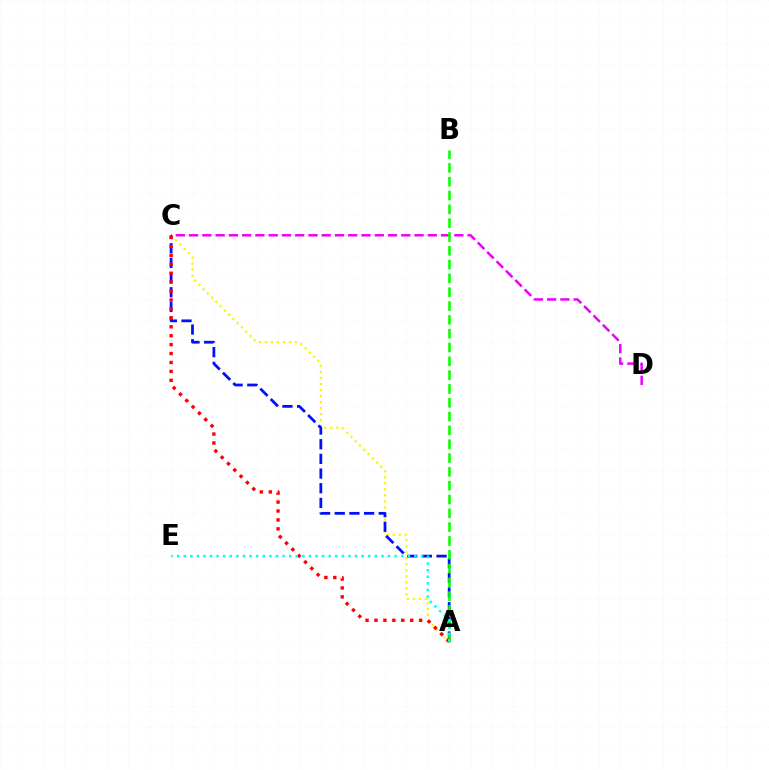{('A', 'C'): [{'color': '#fcf500', 'line_style': 'dotted', 'thickness': 1.64}, {'color': '#0010ff', 'line_style': 'dashed', 'thickness': 1.99}, {'color': '#ff0000', 'line_style': 'dotted', 'thickness': 2.43}], ('C', 'D'): [{'color': '#ee00ff', 'line_style': 'dashed', 'thickness': 1.8}], ('A', 'B'): [{'color': '#08ff00', 'line_style': 'dashed', 'thickness': 1.88}], ('A', 'E'): [{'color': '#00fff6', 'line_style': 'dotted', 'thickness': 1.79}]}